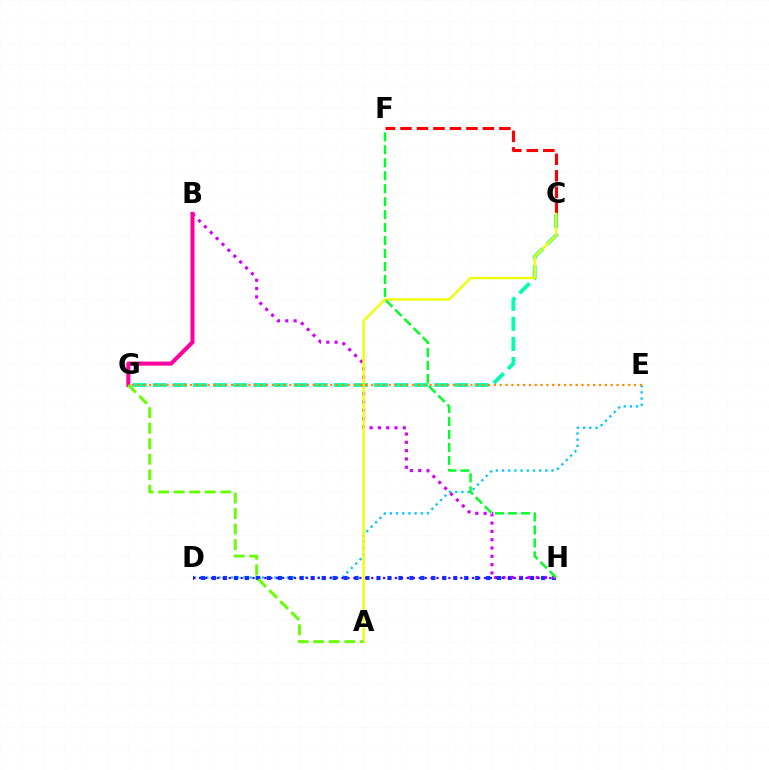{('D', 'E'): [{'color': '#00c7ff', 'line_style': 'dotted', 'thickness': 1.68}], ('C', 'F'): [{'color': '#ff0000', 'line_style': 'dashed', 'thickness': 2.24}], ('D', 'H'): [{'color': '#003fff', 'line_style': 'dotted', 'thickness': 2.98}, {'color': '#4f00ff', 'line_style': 'dotted', 'thickness': 1.61}], ('C', 'G'): [{'color': '#00ffaf', 'line_style': 'dashed', 'thickness': 2.73}], ('B', 'H'): [{'color': '#d600ff', 'line_style': 'dotted', 'thickness': 2.26}], ('A', 'C'): [{'color': '#eeff00', 'line_style': 'solid', 'thickness': 1.7}], ('E', 'G'): [{'color': '#ff8800', 'line_style': 'dotted', 'thickness': 1.59}], ('F', 'H'): [{'color': '#00ff27', 'line_style': 'dashed', 'thickness': 1.76}], ('B', 'G'): [{'color': '#ff00a0', 'line_style': 'solid', 'thickness': 2.92}], ('A', 'G'): [{'color': '#66ff00', 'line_style': 'dashed', 'thickness': 2.11}]}